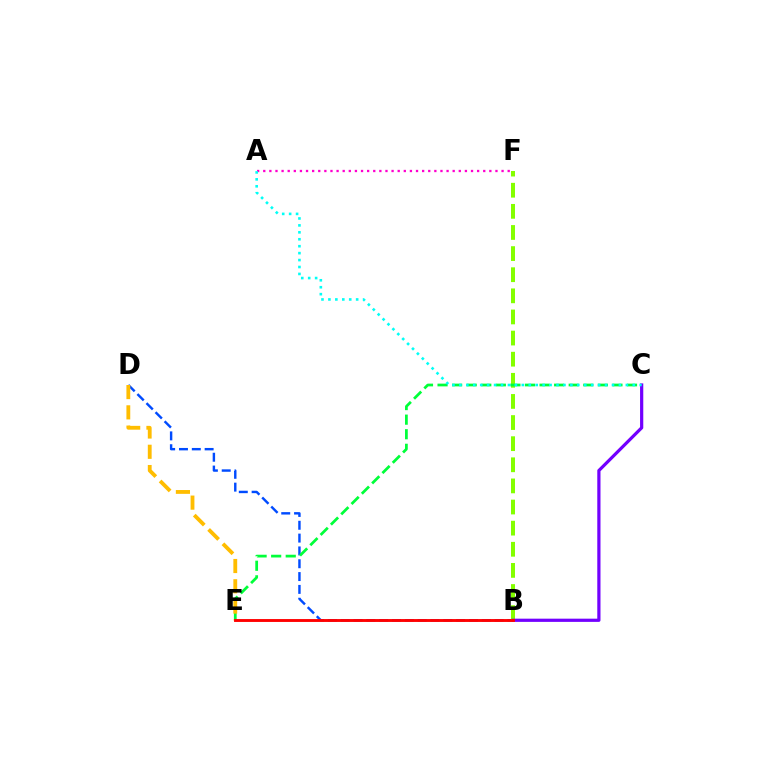{('B', 'D'): [{'color': '#004bff', 'line_style': 'dashed', 'thickness': 1.74}], ('B', 'F'): [{'color': '#84ff00', 'line_style': 'dashed', 'thickness': 2.87}], ('C', 'E'): [{'color': '#00ff39', 'line_style': 'dashed', 'thickness': 1.98}], ('B', 'C'): [{'color': '#7200ff', 'line_style': 'solid', 'thickness': 2.31}], ('D', 'E'): [{'color': '#ffbd00', 'line_style': 'dashed', 'thickness': 2.75}], ('A', 'F'): [{'color': '#ff00cf', 'line_style': 'dotted', 'thickness': 1.66}], ('A', 'C'): [{'color': '#00fff6', 'line_style': 'dotted', 'thickness': 1.88}], ('B', 'E'): [{'color': '#ff0000', 'line_style': 'solid', 'thickness': 2.08}]}